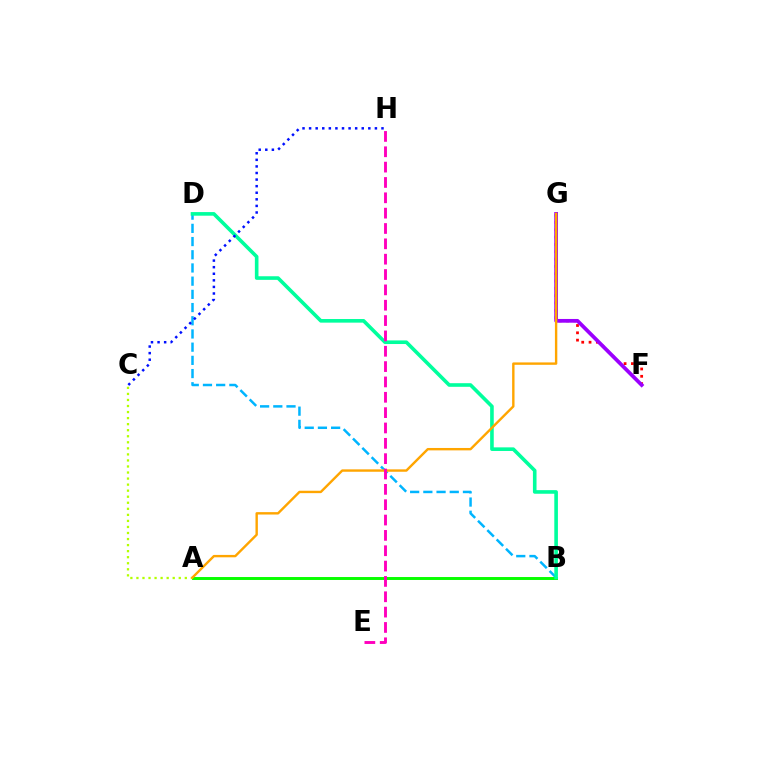{('B', 'D'): [{'color': '#00b5ff', 'line_style': 'dashed', 'thickness': 1.79}, {'color': '#00ff9d', 'line_style': 'solid', 'thickness': 2.6}], ('A', 'B'): [{'color': '#08ff00', 'line_style': 'solid', 'thickness': 2.12}], ('F', 'G'): [{'color': '#ff0000', 'line_style': 'dotted', 'thickness': 1.99}, {'color': '#9b00ff', 'line_style': 'solid', 'thickness': 2.7}], ('A', 'C'): [{'color': '#b3ff00', 'line_style': 'dotted', 'thickness': 1.64}], ('C', 'H'): [{'color': '#0010ff', 'line_style': 'dotted', 'thickness': 1.79}], ('A', 'G'): [{'color': '#ffa500', 'line_style': 'solid', 'thickness': 1.73}], ('E', 'H'): [{'color': '#ff00bd', 'line_style': 'dashed', 'thickness': 2.08}]}